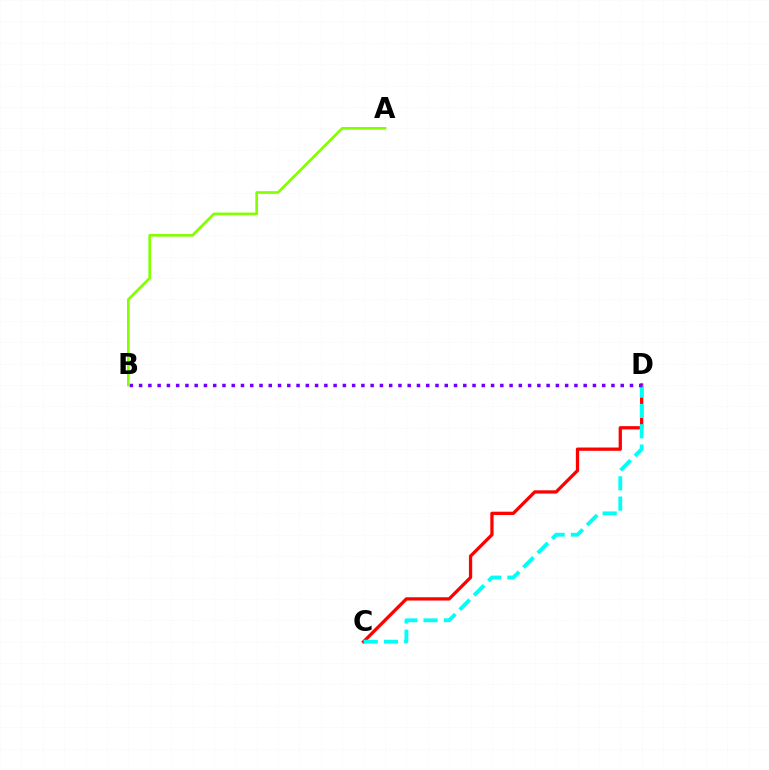{('C', 'D'): [{'color': '#ff0000', 'line_style': 'solid', 'thickness': 2.36}, {'color': '#00fff6', 'line_style': 'dashed', 'thickness': 2.76}], ('B', 'D'): [{'color': '#7200ff', 'line_style': 'dotted', 'thickness': 2.52}], ('A', 'B'): [{'color': '#84ff00', 'line_style': 'solid', 'thickness': 1.93}]}